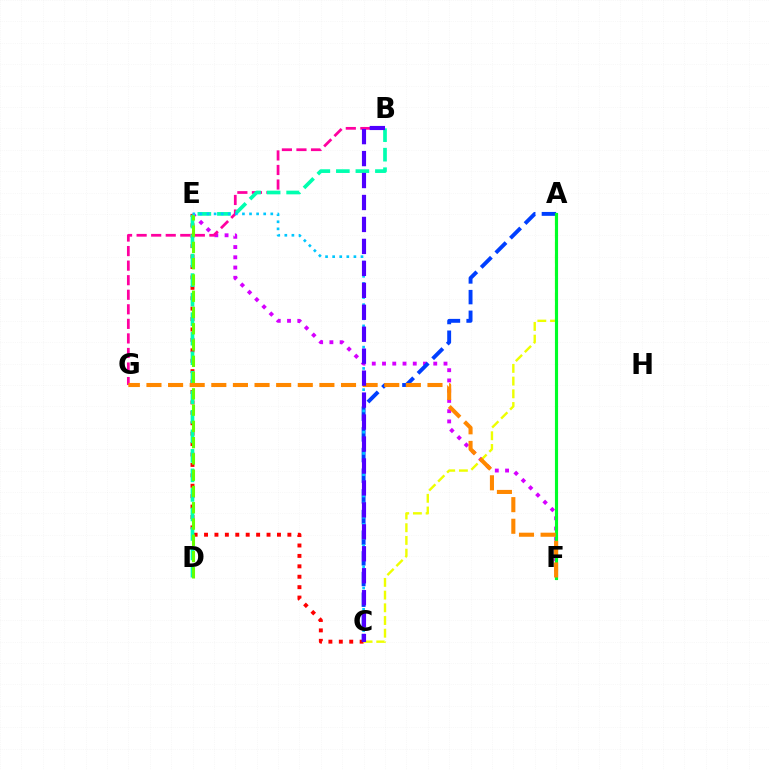{('E', 'F'): [{'color': '#d600ff', 'line_style': 'dotted', 'thickness': 2.78}], ('C', 'E'): [{'color': '#ff0000', 'line_style': 'dotted', 'thickness': 2.83}, {'color': '#00c7ff', 'line_style': 'dotted', 'thickness': 1.93}], ('B', 'G'): [{'color': '#ff00a0', 'line_style': 'dashed', 'thickness': 1.98}], ('B', 'D'): [{'color': '#00ffaf', 'line_style': 'dashed', 'thickness': 2.65}], ('A', 'C'): [{'color': '#003fff', 'line_style': 'dashed', 'thickness': 2.81}, {'color': '#eeff00', 'line_style': 'dashed', 'thickness': 1.73}], ('A', 'F'): [{'color': '#00ff27', 'line_style': 'solid', 'thickness': 2.25}], ('D', 'E'): [{'color': '#66ff00', 'line_style': 'dashed', 'thickness': 2.21}], ('F', 'G'): [{'color': '#ff8800', 'line_style': 'dashed', 'thickness': 2.94}], ('B', 'C'): [{'color': '#4f00ff', 'line_style': 'dashed', 'thickness': 2.98}]}